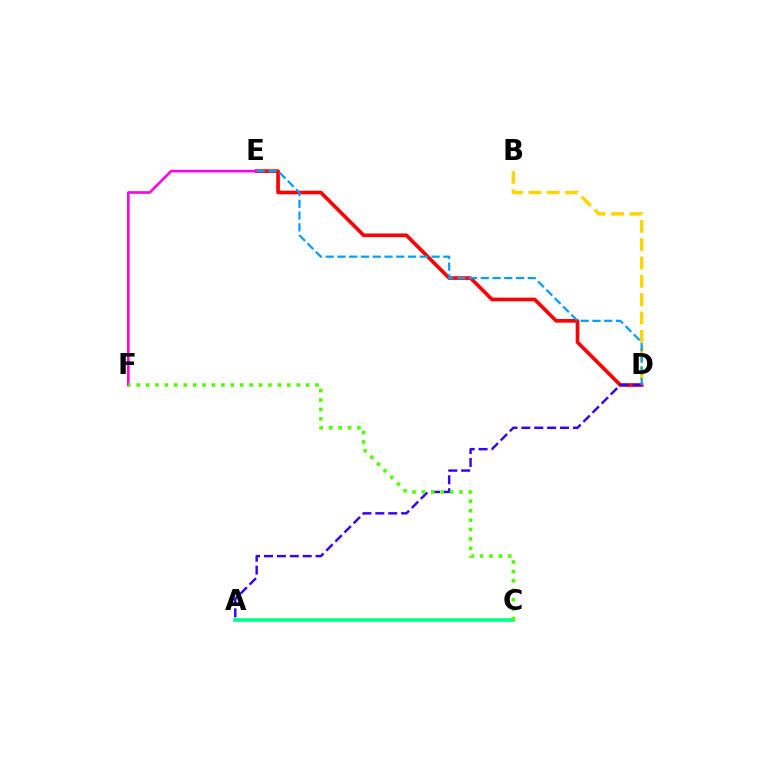{('D', 'E'): [{'color': '#ff0000', 'line_style': 'solid', 'thickness': 2.63}, {'color': '#009eff', 'line_style': 'dashed', 'thickness': 1.6}], ('B', 'D'): [{'color': '#ffd500', 'line_style': 'dashed', 'thickness': 2.49}], ('A', 'D'): [{'color': '#3700ff', 'line_style': 'dashed', 'thickness': 1.75}], ('A', 'C'): [{'color': '#00ff86', 'line_style': 'solid', 'thickness': 2.58}], ('E', 'F'): [{'color': '#ff00ed', 'line_style': 'solid', 'thickness': 1.9}], ('C', 'F'): [{'color': '#4fff00', 'line_style': 'dotted', 'thickness': 2.56}]}